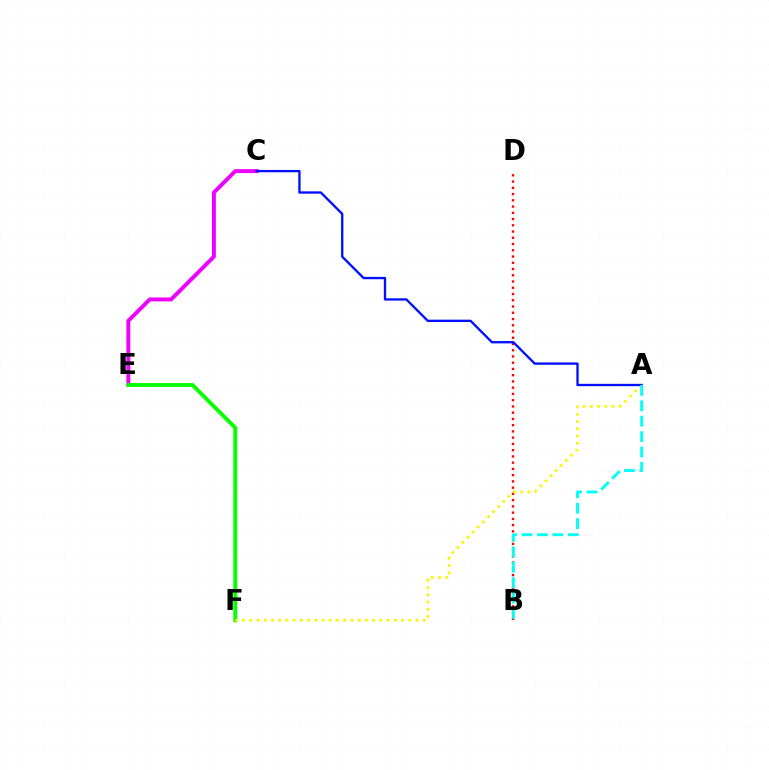{('C', 'E'): [{'color': '#ee00ff', 'line_style': 'solid', 'thickness': 2.82}], ('E', 'F'): [{'color': '#08ff00', 'line_style': 'solid', 'thickness': 2.81}], ('B', 'D'): [{'color': '#ff0000', 'line_style': 'dotted', 'thickness': 1.7}], ('A', 'F'): [{'color': '#fcf500', 'line_style': 'dotted', 'thickness': 1.97}], ('A', 'C'): [{'color': '#0010ff', 'line_style': 'solid', 'thickness': 1.68}], ('A', 'B'): [{'color': '#00fff6', 'line_style': 'dashed', 'thickness': 2.09}]}